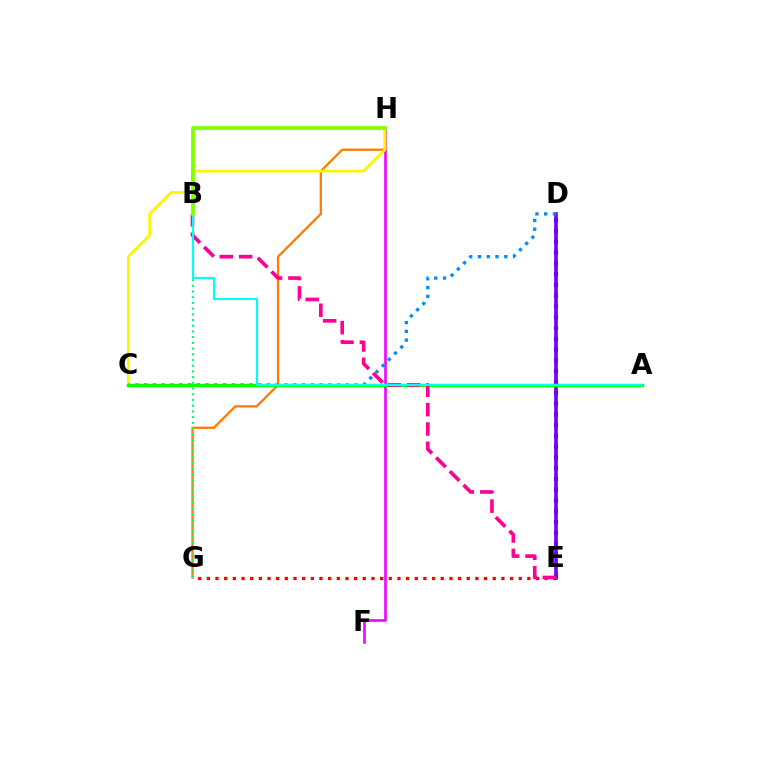{('D', 'E'): [{'color': '#0010ff', 'line_style': 'dotted', 'thickness': 2.93}, {'color': '#7200ff', 'line_style': 'solid', 'thickness': 2.63}], ('G', 'H'): [{'color': '#ff7c00', 'line_style': 'solid', 'thickness': 1.67}], ('F', 'H'): [{'color': '#ee00ff', 'line_style': 'solid', 'thickness': 1.87}], ('E', 'G'): [{'color': '#ff0000', 'line_style': 'dotted', 'thickness': 2.35}], ('B', 'G'): [{'color': '#00ff74', 'line_style': 'dotted', 'thickness': 1.55}], ('C', 'H'): [{'color': '#fcf500', 'line_style': 'solid', 'thickness': 2.0}], ('C', 'D'): [{'color': '#008cff', 'line_style': 'dotted', 'thickness': 2.38}], ('A', 'C'): [{'color': '#08ff00', 'line_style': 'solid', 'thickness': 2.44}], ('B', 'E'): [{'color': '#ff0094', 'line_style': 'dashed', 'thickness': 2.63}], ('A', 'B'): [{'color': '#00fff6', 'line_style': 'solid', 'thickness': 1.56}], ('B', 'H'): [{'color': '#84ff00', 'line_style': 'solid', 'thickness': 2.73}]}